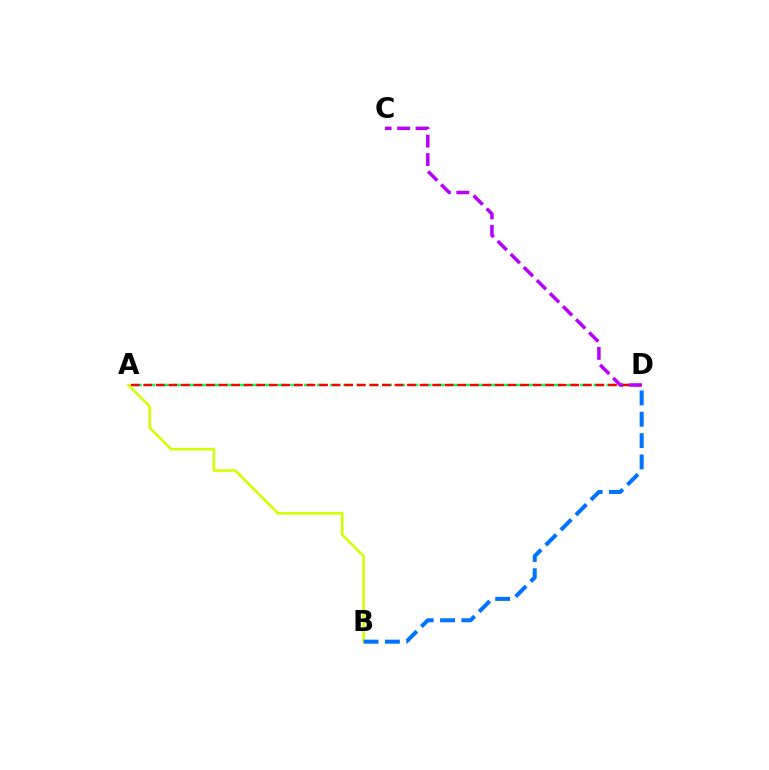{('A', 'D'): [{'color': '#00ff5c', 'line_style': 'dashed', 'thickness': 1.79}, {'color': '#ff0000', 'line_style': 'dashed', 'thickness': 1.71}], ('A', 'B'): [{'color': '#d1ff00', 'line_style': 'solid', 'thickness': 1.84}], ('B', 'D'): [{'color': '#0074ff', 'line_style': 'dashed', 'thickness': 2.9}], ('C', 'D'): [{'color': '#b900ff', 'line_style': 'dashed', 'thickness': 2.51}]}